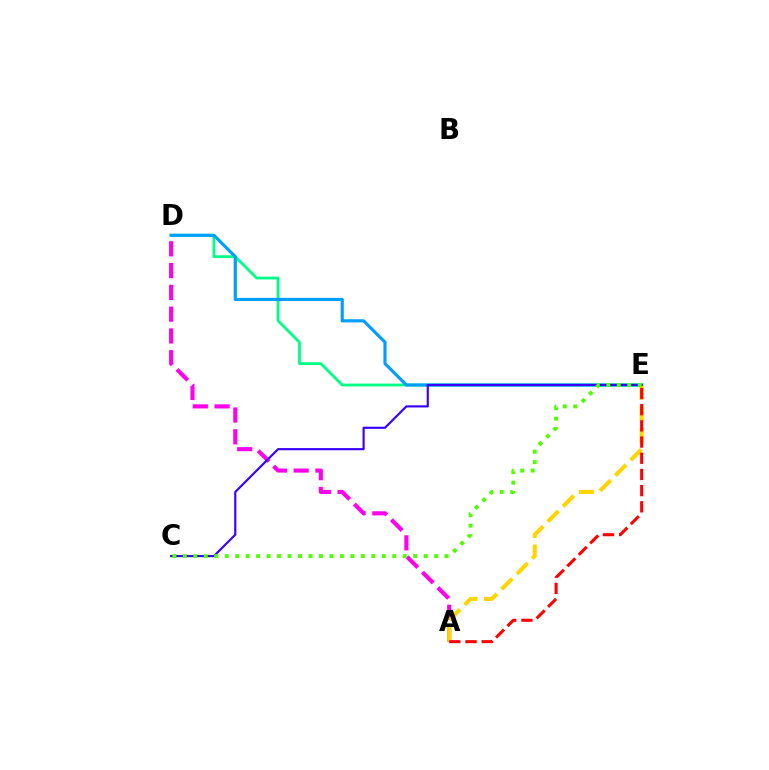{('D', 'E'): [{'color': '#00ff86', 'line_style': 'solid', 'thickness': 2.01}, {'color': '#009eff', 'line_style': 'solid', 'thickness': 2.26}], ('A', 'D'): [{'color': '#ff00ed', 'line_style': 'dashed', 'thickness': 2.96}], ('A', 'E'): [{'color': '#ffd500', 'line_style': 'dashed', 'thickness': 2.94}, {'color': '#ff0000', 'line_style': 'dashed', 'thickness': 2.2}], ('C', 'E'): [{'color': '#3700ff', 'line_style': 'solid', 'thickness': 1.55}, {'color': '#4fff00', 'line_style': 'dotted', 'thickness': 2.84}]}